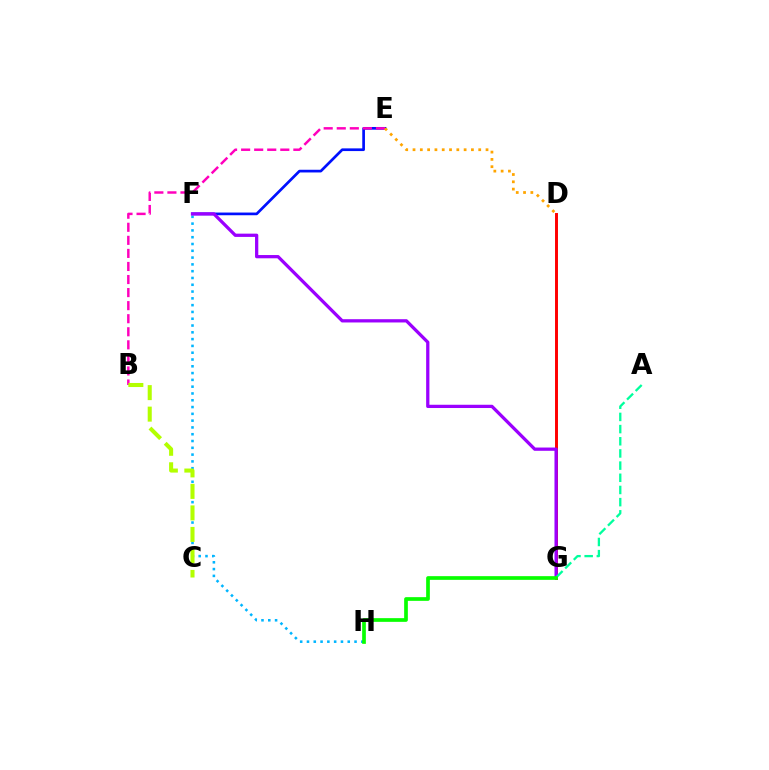{('F', 'H'): [{'color': '#00b5ff', 'line_style': 'dotted', 'thickness': 1.85}], ('D', 'G'): [{'color': '#ff0000', 'line_style': 'solid', 'thickness': 2.12}], ('E', 'F'): [{'color': '#0010ff', 'line_style': 'solid', 'thickness': 1.94}], ('B', 'E'): [{'color': '#ff00bd', 'line_style': 'dashed', 'thickness': 1.77}], ('B', 'C'): [{'color': '#b3ff00', 'line_style': 'dashed', 'thickness': 2.92}], ('D', 'E'): [{'color': '#ffa500', 'line_style': 'dotted', 'thickness': 1.98}], ('F', 'G'): [{'color': '#9b00ff', 'line_style': 'solid', 'thickness': 2.35}], ('A', 'G'): [{'color': '#00ff9d', 'line_style': 'dashed', 'thickness': 1.65}], ('G', 'H'): [{'color': '#08ff00', 'line_style': 'solid', 'thickness': 2.66}]}